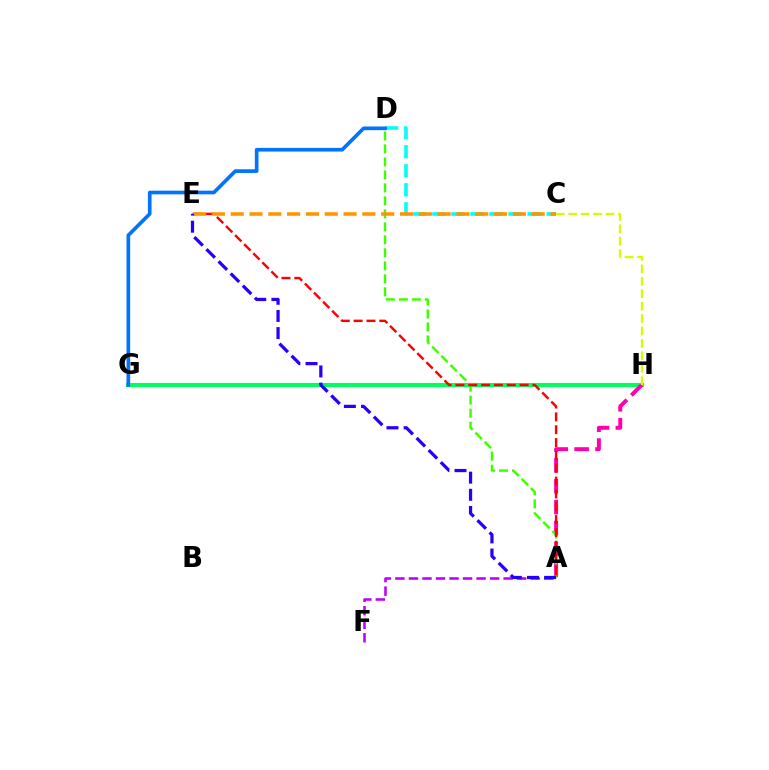{('A', 'F'): [{'color': '#b900ff', 'line_style': 'dashed', 'thickness': 1.84}], ('G', 'H'): [{'color': '#00ff5c', 'line_style': 'solid', 'thickness': 2.94}], ('C', 'D'): [{'color': '#00fff6', 'line_style': 'dashed', 'thickness': 2.59}], ('A', 'H'): [{'color': '#ff00ac', 'line_style': 'dashed', 'thickness': 2.84}], ('A', 'D'): [{'color': '#3dff00', 'line_style': 'dashed', 'thickness': 1.76}], ('A', 'E'): [{'color': '#ff0000', 'line_style': 'dashed', 'thickness': 1.74}, {'color': '#2500ff', 'line_style': 'dashed', 'thickness': 2.33}], ('D', 'G'): [{'color': '#0074ff', 'line_style': 'solid', 'thickness': 2.64}], ('C', 'E'): [{'color': '#ff9400', 'line_style': 'dashed', 'thickness': 2.56}], ('C', 'H'): [{'color': '#d1ff00', 'line_style': 'dashed', 'thickness': 1.69}]}